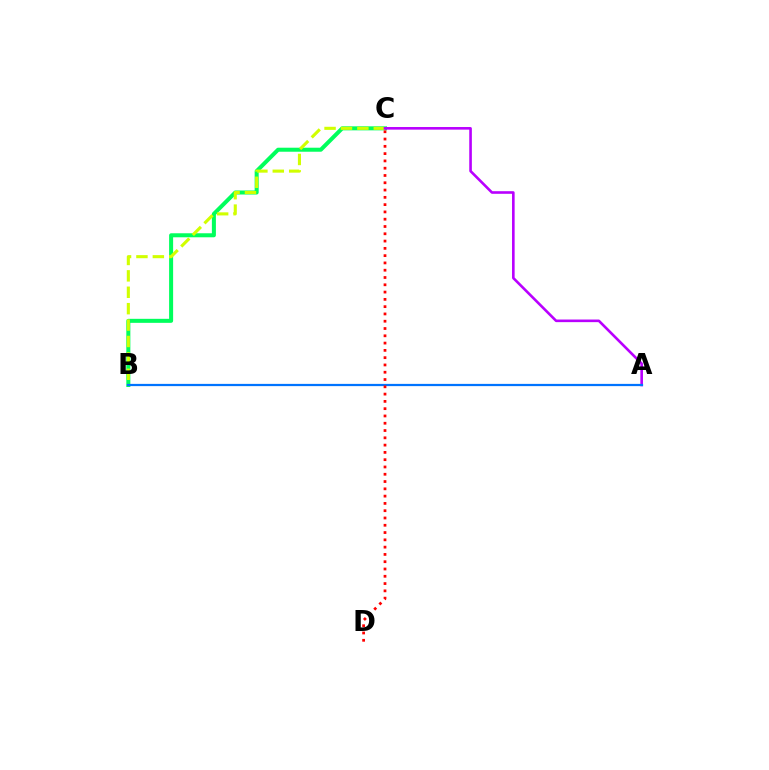{('B', 'C'): [{'color': '#00ff5c', 'line_style': 'solid', 'thickness': 2.89}, {'color': '#d1ff00', 'line_style': 'dashed', 'thickness': 2.23}], ('A', 'C'): [{'color': '#b900ff', 'line_style': 'solid', 'thickness': 1.88}], ('A', 'B'): [{'color': '#0074ff', 'line_style': 'solid', 'thickness': 1.61}], ('C', 'D'): [{'color': '#ff0000', 'line_style': 'dotted', 'thickness': 1.98}]}